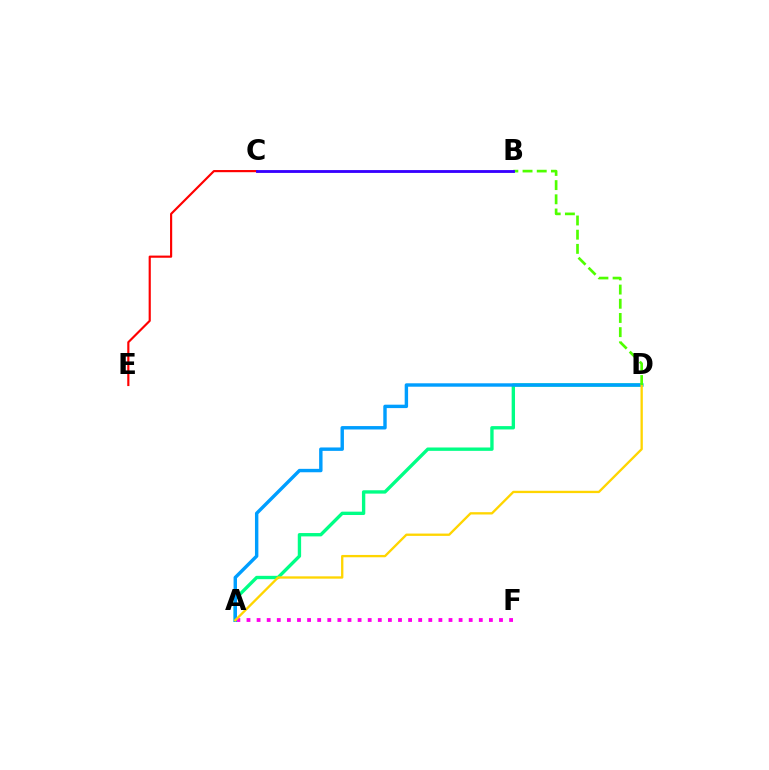{('C', 'E'): [{'color': '#ff0000', 'line_style': 'solid', 'thickness': 1.56}], ('A', 'F'): [{'color': '#ff00ed', 'line_style': 'dotted', 'thickness': 2.74}], ('A', 'D'): [{'color': '#00ff86', 'line_style': 'solid', 'thickness': 2.42}, {'color': '#009eff', 'line_style': 'solid', 'thickness': 2.46}, {'color': '#ffd500', 'line_style': 'solid', 'thickness': 1.68}], ('B', 'D'): [{'color': '#4fff00', 'line_style': 'dashed', 'thickness': 1.93}], ('B', 'C'): [{'color': '#3700ff', 'line_style': 'solid', 'thickness': 2.04}]}